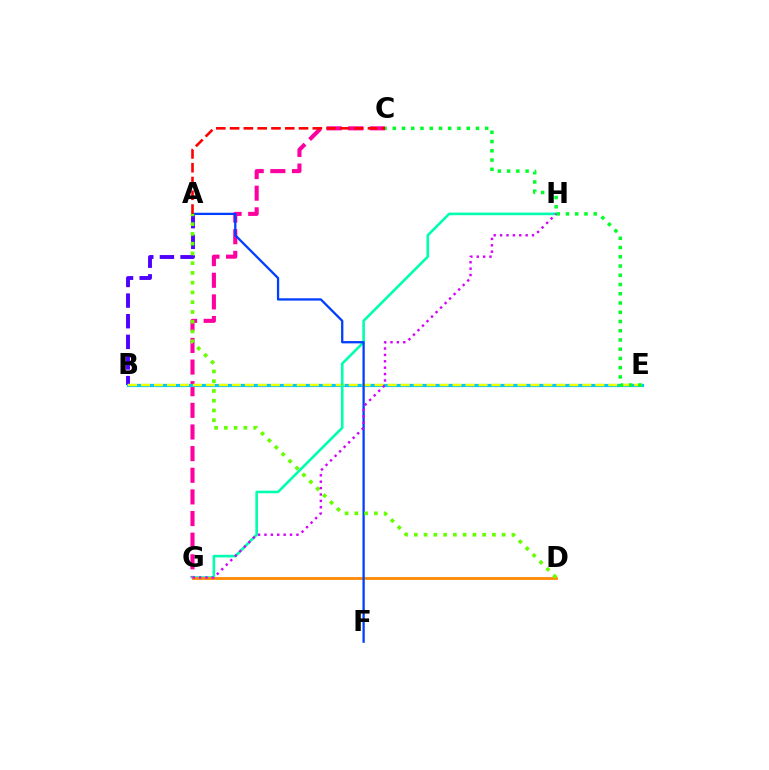{('C', 'G'): [{'color': '#ff00a0', 'line_style': 'dashed', 'thickness': 2.94}], ('A', 'B'): [{'color': '#4f00ff', 'line_style': 'dashed', 'thickness': 2.8}], ('B', 'E'): [{'color': '#00c7ff', 'line_style': 'solid', 'thickness': 2.3}, {'color': '#eeff00', 'line_style': 'dashed', 'thickness': 1.76}], ('G', 'H'): [{'color': '#00ffaf', 'line_style': 'solid', 'thickness': 1.88}, {'color': '#d600ff', 'line_style': 'dotted', 'thickness': 1.74}], ('D', 'G'): [{'color': '#ff8800', 'line_style': 'solid', 'thickness': 2.0}], ('A', 'F'): [{'color': '#003fff', 'line_style': 'solid', 'thickness': 1.65}], ('A', 'C'): [{'color': '#ff0000', 'line_style': 'dashed', 'thickness': 1.87}], ('A', 'D'): [{'color': '#66ff00', 'line_style': 'dotted', 'thickness': 2.65}], ('C', 'E'): [{'color': '#00ff27', 'line_style': 'dotted', 'thickness': 2.51}]}